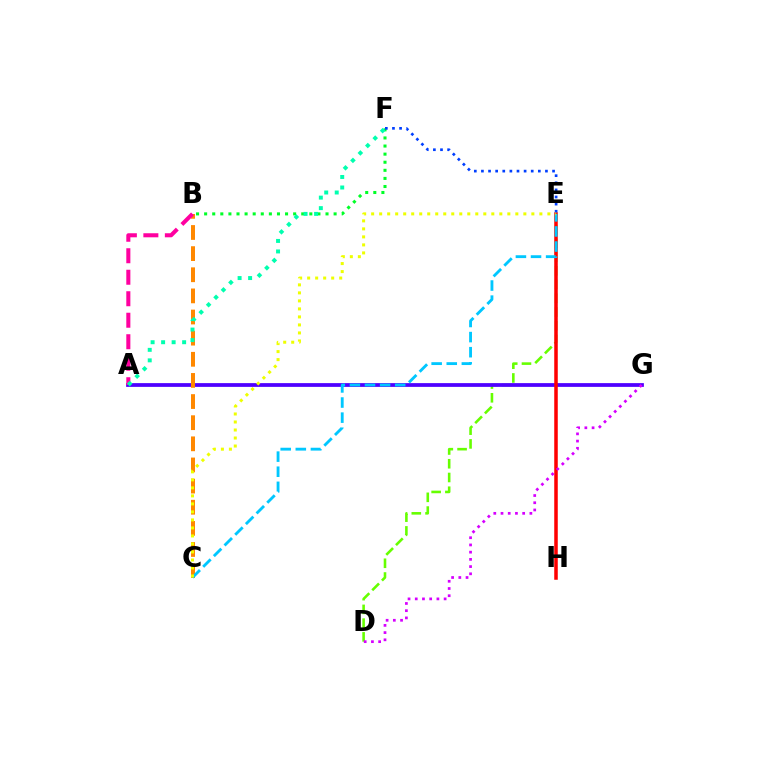{('D', 'E'): [{'color': '#66ff00', 'line_style': 'dashed', 'thickness': 1.87}], ('A', 'G'): [{'color': '#4f00ff', 'line_style': 'solid', 'thickness': 2.71}], ('B', 'C'): [{'color': '#ff8800', 'line_style': 'dashed', 'thickness': 2.87}], ('B', 'F'): [{'color': '#00ff27', 'line_style': 'dotted', 'thickness': 2.2}], ('E', 'H'): [{'color': '#ff0000', 'line_style': 'solid', 'thickness': 2.53}], ('C', 'E'): [{'color': '#00c7ff', 'line_style': 'dashed', 'thickness': 2.05}, {'color': '#eeff00', 'line_style': 'dotted', 'thickness': 2.18}], ('A', 'B'): [{'color': '#ff00a0', 'line_style': 'dashed', 'thickness': 2.92}], ('E', 'F'): [{'color': '#003fff', 'line_style': 'dotted', 'thickness': 1.93}], ('D', 'G'): [{'color': '#d600ff', 'line_style': 'dotted', 'thickness': 1.96}], ('A', 'F'): [{'color': '#00ffaf', 'line_style': 'dotted', 'thickness': 2.86}]}